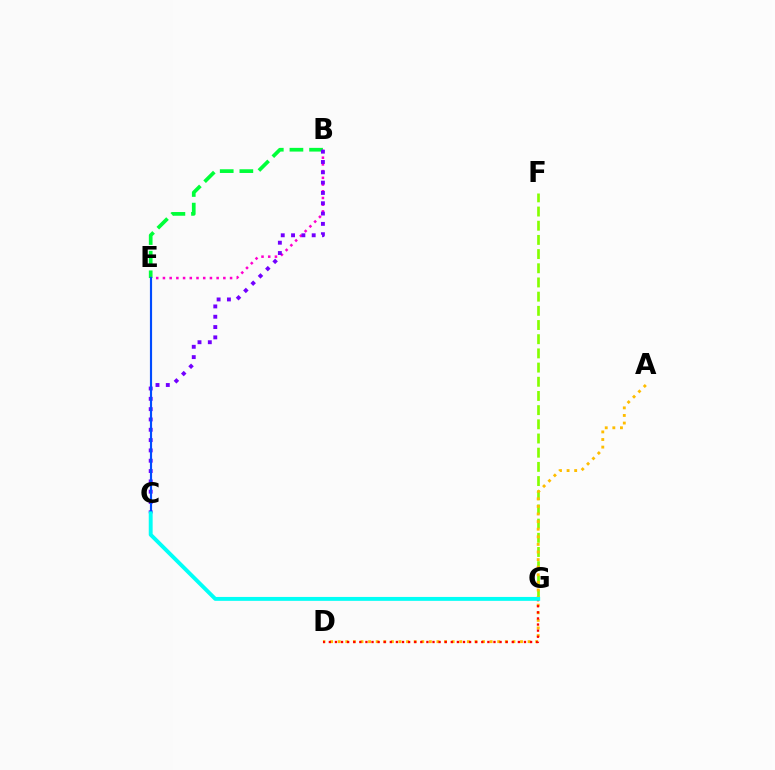{('F', 'G'): [{'color': '#84ff00', 'line_style': 'dashed', 'thickness': 1.93}], ('B', 'E'): [{'color': '#00ff39', 'line_style': 'dashed', 'thickness': 2.67}, {'color': '#ff00cf', 'line_style': 'dotted', 'thickness': 1.82}], ('A', 'D'): [{'color': '#ffbd00', 'line_style': 'dotted', 'thickness': 2.06}], ('B', 'C'): [{'color': '#7200ff', 'line_style': 'dotted', 'thickness': 2.8}], ('C', 'E'): [{'color': '#004bff', 'line_style': 'solid', 'thickness': 1.56}], ('D', 'G'): [{'color': '#ff0000', 'line_style': 'dotted', 'thickness': 1.66}], ('C', 'G'): [{'color': '#00fff6', 'line_style': 'solid', 'thickness': 2.81}]}